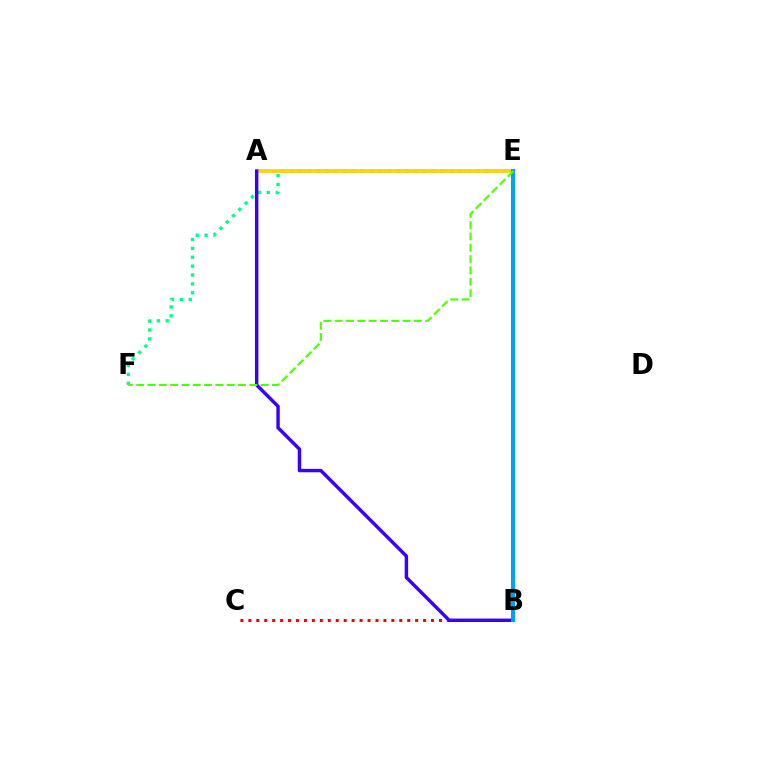{('A', 'E'): [{'color': '#ff00ed', 'line_style': 'solid', 'thickness': 1.77}, {'color': '#ffd500', 'line_style': 'solid', 'thickness': 2.54}], ('E', 'F'): [{'color': '#00ff86', 'line_style': 'dotted', 'thickness': 2.41}, {'color': '#4fff00', 'line_style': 'dashed', 'thickness': 1.54}], ('B', 'C'): [{'color': '#ff0000', 'line_style': 'dotted', 'thickness': 2.16}], ('A', 'B'): [{'color': '#3700ff', 'line_style': 'solid', 'thickness': 2.46}], ('B', 'E'): [{'color': '#009eff', 'line_style': 'solid', 'thickness': 2.92}]}